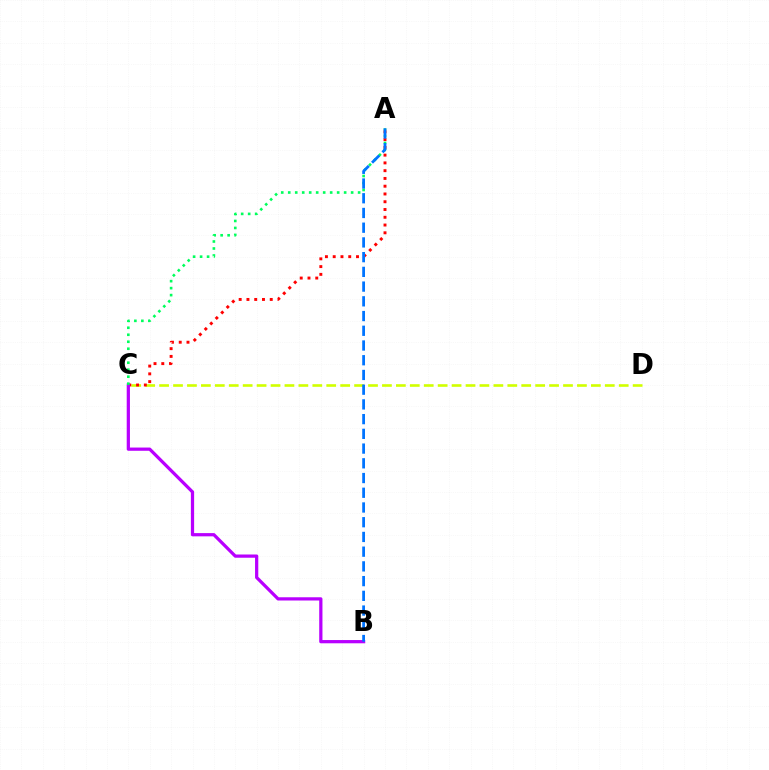{('C', 'D'): [{'color': '#d1ff00', 'line_style': 'dashed', 'thickness': 1.89}], ('A', 'C'): [{'color': '#ff0000', 'line_style': 'dotted', 'thickness': 2.11}, {'color': '#00ff5c', 'line_style': 'dotted', 'thickness': 1.9}], ('B', 'C'): [{'color': '#b900ff', 'line_style': 'solid', 'thickness': 2.33}], ('A', 'B'): [{'color': '#0074ff', 'line_style': 'dashed', 'thickness': 2.0}]}